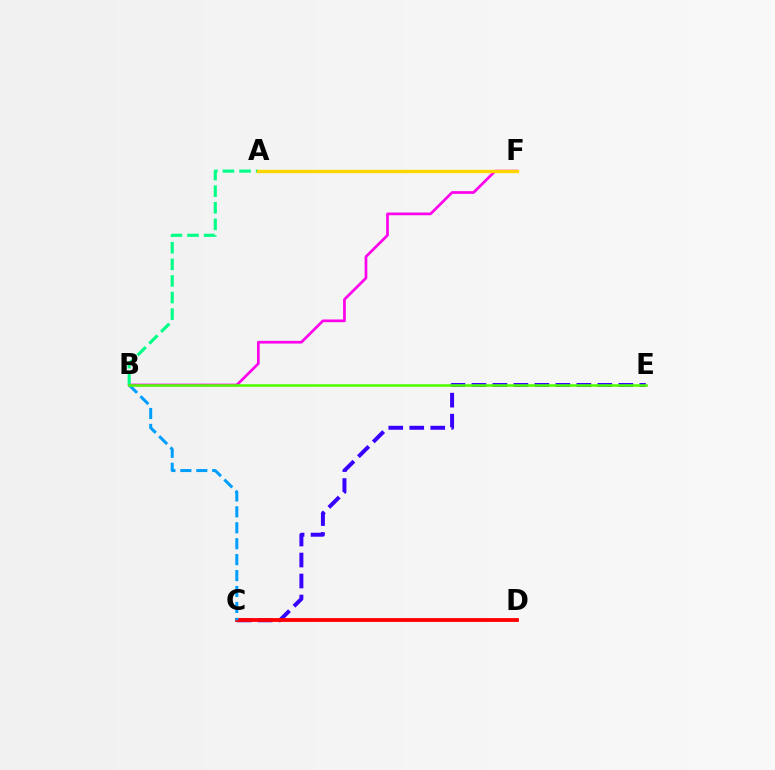{('C', 'E'): [{'color': '#3700ff', 'line_style': 'dashed', 'thickness': 2.85}], ('C', 'D'): [{'color': '#ff0000', 'line_style': 'solid', 'thickness': 2.75}], ('B', 'F'): [{'color': '#ff00ed', 'line_style': 'solid', 'thickness': 1.94}], ('B', 'C'): [{'color': '#009eff', 'line_style': 'dashed', 'thickness': 2.16}], ('A', 'B'): [{'color': '#00ff86', 'line_style': 'dashed', 'thickness': 2.26}], ('B', 'E'): [{'color': '#4fff00', 'line_style': 'solid', 'thickness': 1.84}], ('A', 'F'): [{'color': '#ffd500', 'line_style': 'solid', 'thickness': 2.42}]}